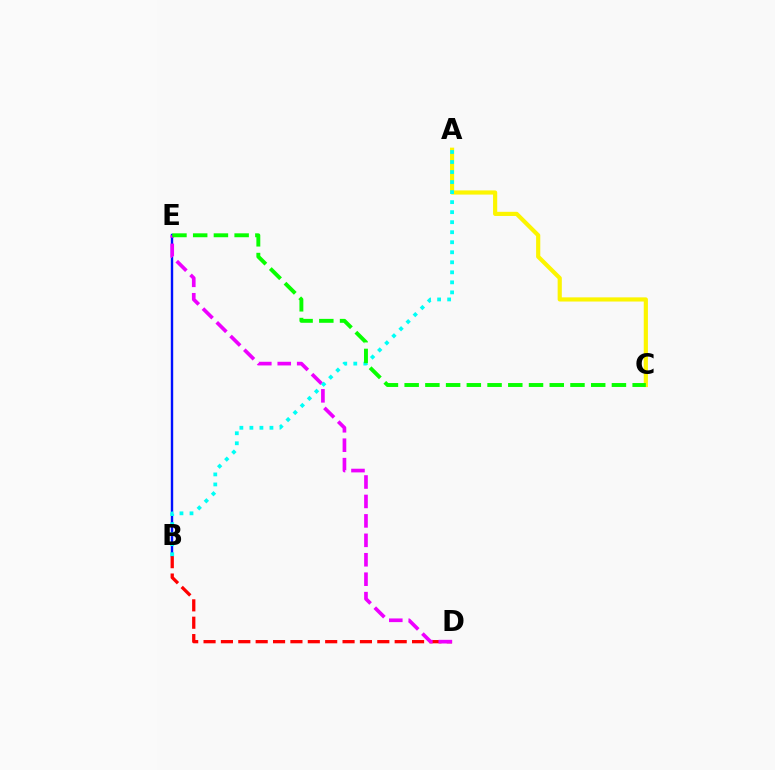{('B', 'E'): [{'color': '#0010ff', 'line_style': 'solid', 'thickness': 1.73}], ('B', 'D'): [{'color': '#ff0000', 'line_style': 'dashed', 'thickness': 2.36}], ('A', 'C'): [{'color': '#fcf500', 'line_style': 'solid', 'thickness': 3.0}], ('D', 'E'): [{'color': '#ee00ff', 'line_style': 'dashed', 'thickness': 2.64}], ('A', 'B'): [{'color': '#00fff6', 'line_style': 'dotted', 'thickness': 2.72}], ('C', 'E'): [{'color': '#08ff00', 'line_style': 'dashed', 'thickness': 2.82}]}